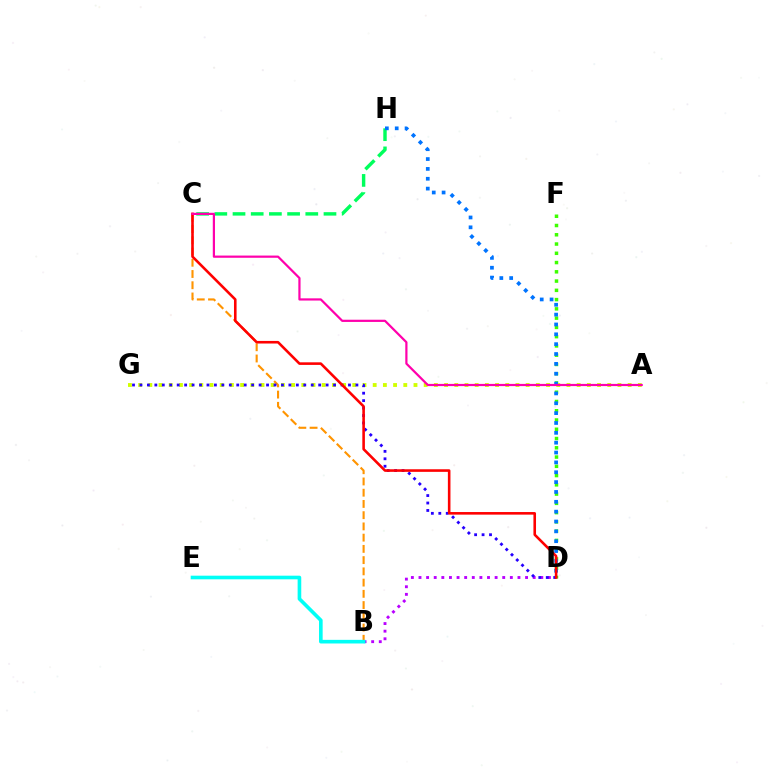{('B', 'D'): [{'color': '#b900ff', 'line_style': 'dotted', 'thickness': 2.07}], ('B', 'C'): [{'color': '#ff9400', 'line_style': 'dashed', 'thickness': 1.53}], ('D', 'F'): [{'color': '#3dff00', 'line_style': 'dotted', 'thickness': 2.52}], ('C', 'H'): [{'color': '#00ff5c', 'line_style': 'dashed', 'thickness': 2.47}], ('A', 'G'): [{'color': '#d1ff00', 'line_style': 'dotted', 'thickness': 2.77}], ('B', 'E'): [{'color': '#00fff6', 'line_style': 'solid', 'thickness': 2.61}], ('D', 'G'): [{'color': '#2500ff', 'line_style': 'dotted', 'thickness': 2.02}], ('D', 'H'): [{'color': '#0074ff', 'line_style': 'dotted', 'thickness': 2.68}], ('C', 'D'): [{'color': '#ff0000', 'line_style': 'solid', 'thickness': 1.87}], ('A', 'C'): [{'color': '#ff00ac', 'line_style': 'solid', 'thickness': 1.59}]}